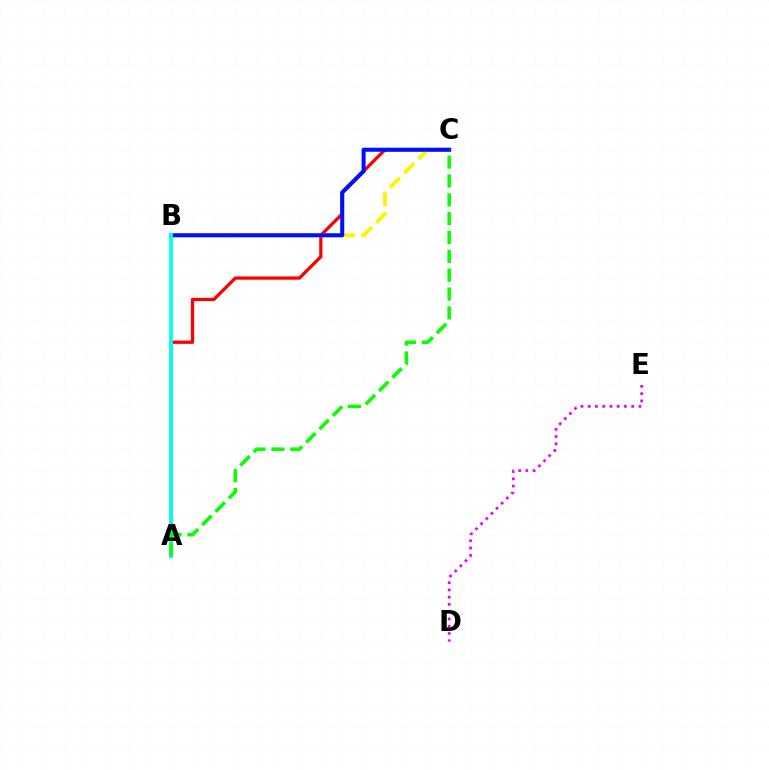{('A', 'C'): [{'color': '#ff0000', 'line_style': 'solid', 'thickness': 2.37}, {'color': '#08ff00', 'line_style': 'dashed', 'thickness': 2.56}], ('B', 'C'): [{'color': '#fcf500', 'line_style': 'dashed', 'thickness': 2.76}, {'color': '#0010ff', 'line_style': 'solid', 'thickness': 2.93}], ('D', 'E'): [{'color': '#ee00ff', 'line_style': 'dotted', 'thickness': 1.97}], ('A', 'B'): [{'color': '#00fff6', 'line_style': 'solid', 'thickness': 2.73}]}